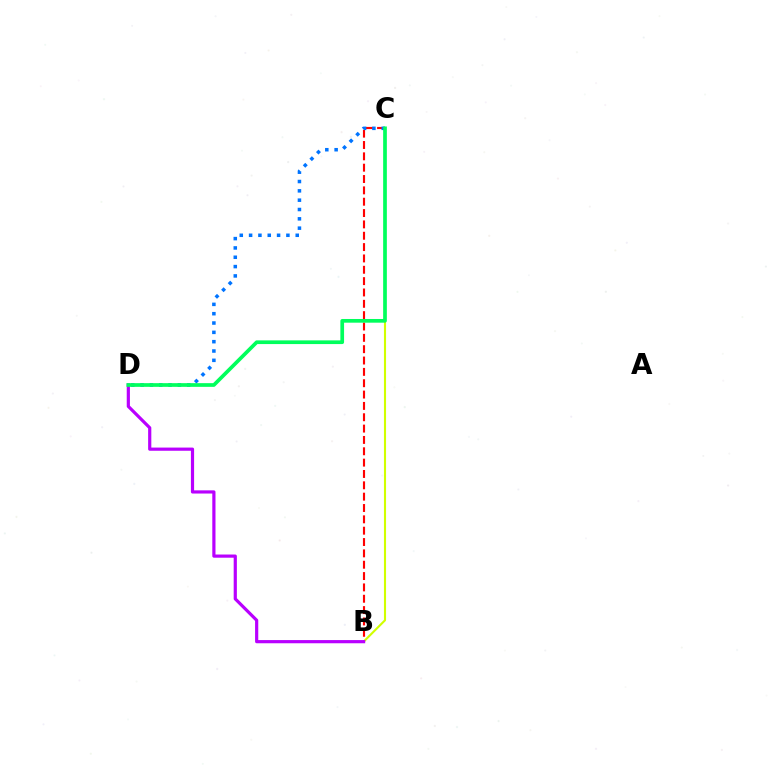{('B', 'C'): [{'color': '#ff0000', 'line_style': 'dashed', 'thickness': 1.54}, {'color': '#d1ff00', 'line_style': 'solid', 'thickness': 1.52}], ('C', 'D'): [{'color': '#0074ff', 'line_style': 'dotted', 'thickness': 2.53}, {'color': '#00ff5c', 'line_style': 'solid', 'thickness': 2.66}], ('B', 'D'): [{'color': '#b900ff', 'line_style': 'solid', 'thickness': 2.3}]}